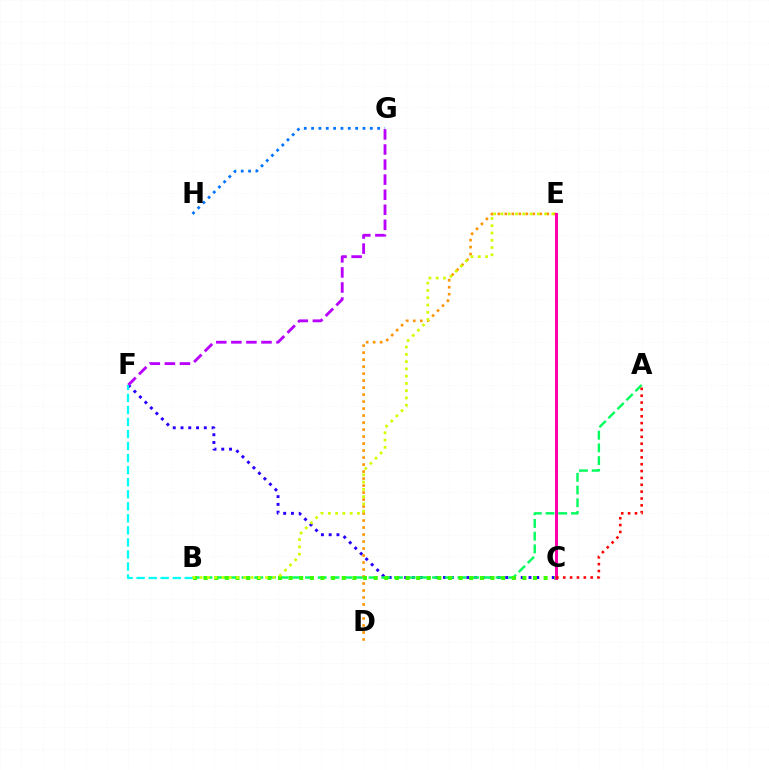{('C', 'F'): [{'color': '#2500ff', 'line_style': 'dotted', 'thickness': 2.11}], ('B', 'F'): [{'color': '#00fff6', 'line_style': 'dashed', 'thickness': 1.64}], ('A', 'B'): [{'color': '#00ff5c', 'line_style': 'dashed', 'thickness': 1.73}], ('D', 'E'): [{'color': '#ff9400', 'line_style': 'dotted', 'thickness': 1.9}], ('B', 'C'): [{'color': '#3dff00', 'line_style': 'dotted', 'thickness': 2.89}], ('G', 'H'): [{'color': '#0074ff', 'line_style': 'dotted', 'thickness': 1.99}], ('F', 'G'): [{'color': '#b900ff', 'line_style': 'dashed', 'thickness': 2.05}], ('C', 'E'): [{'color': '#ff00ac', 'line_style': 'solid', 'thickness': 2.17}], ('B', 'E'): [{'color': '#d1ff00', 'line_style': 'dotted', 'thickness': 1.98}], ('A', 'C'): [{'color': '#ff0000', 'line_style': 'dotted', 'thickness': 1.86}]}